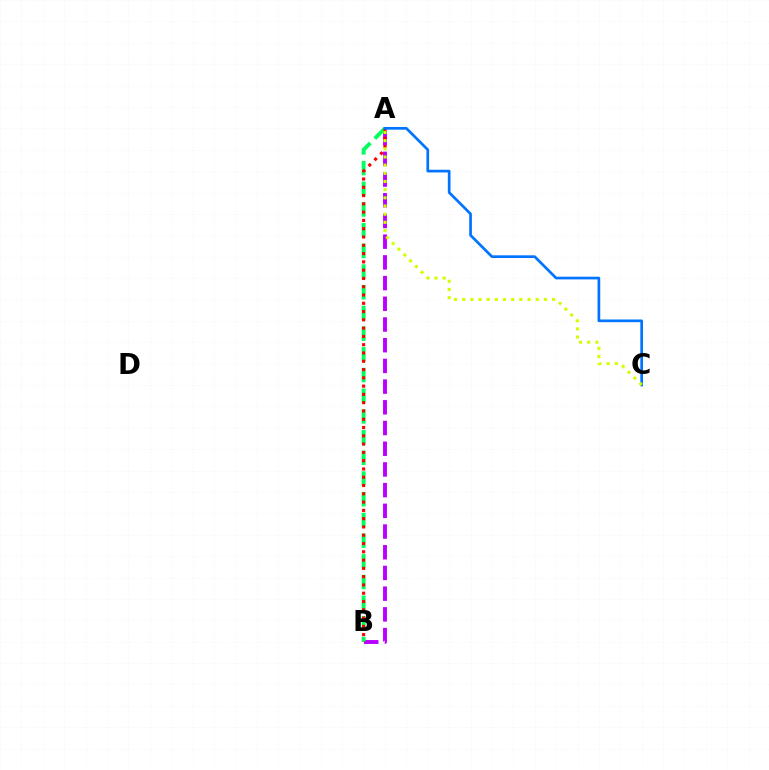{('A', 'B'): [{'color': '#b900ff', 'line_style': 'dashed', 'thickness': 2.81}, {'color': '#00ff5c', 'line_style': 'dashed', 'thickness': 2.81}, {'color': '#ff0000', 'line_style': 'dotted', 'thickness': 2.25}], ('A', 'C'): [{'color': '#0074ff', 'line_style': 'solid', 'thickness': 1.94}, {'color': '#d1ff00', 'line_style': 'dotted', 'thickness': 2.22}]}